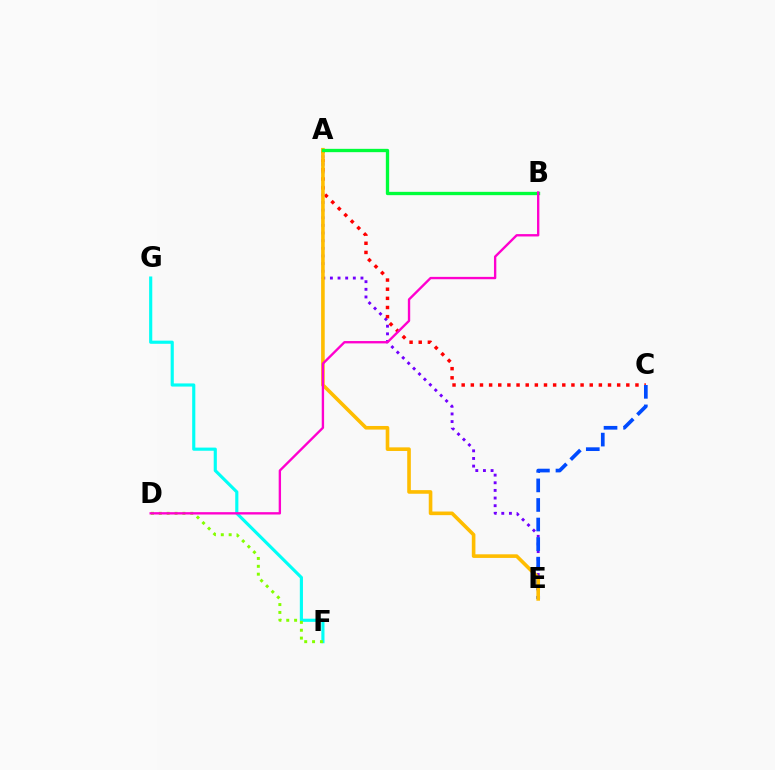{('F', 'G'): [{'color': '#00fff6', 'line_style': 'solid', 'thickness': 2.26}], ('D', 'F'): [{'color': '#84ff00', 'line_style': 'dotted', 'thickness': 2.14}], ('A', 'E'): [{'color': '#7200ff', 'line_style': 'dotted', 'thickness': 2.08}, {'color': '#ffbd00', 'line_style': 'solid', 'thickness': 2.6}], ('A', 'C'): [{'color': '#ff0000', 'line_style': 'dotted', 'thickness': 2.48}], ('C', 'E'): [{'color': '#004bff', 'line_style': 'dashed', 'thickness': 2.66}], ('A', 'B'): [{'color': '#00ff39', 'line_style': 'solid', 'thickness': 2.39}], ('B', 'D'): [{'color': '#ff00cf', 'line_style': 'solid', 'thickness': 1.7}]}